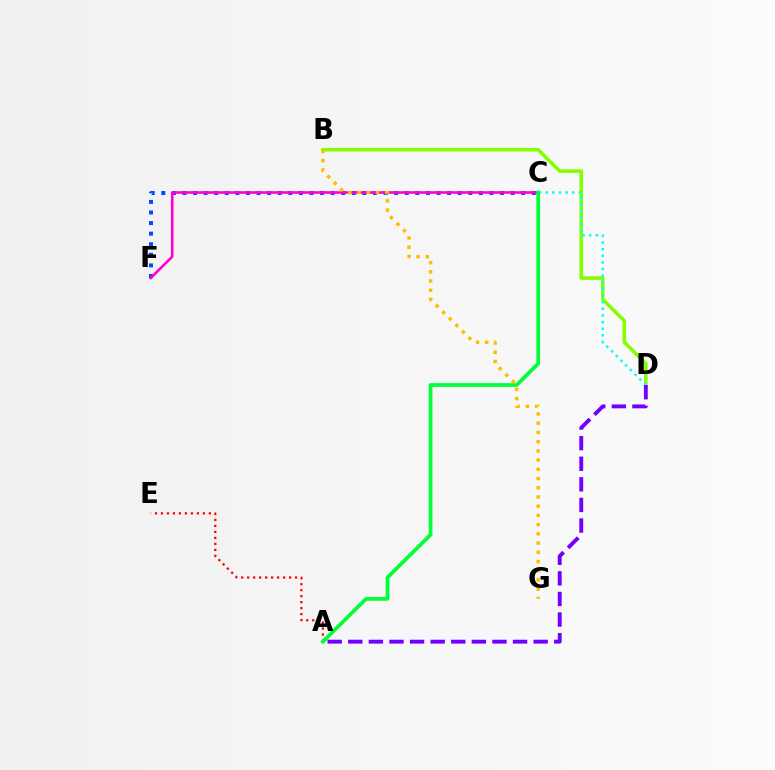{('B', 'D'): [{'color': '#84ff00', 'line_style': 'solid', 'thickness': 2.56}], ('C', 'D'): [{'color': '#00fff6', 'line_style': 'dotted', 'thickness': 1.8}], ('A', 'E'): [{'color': '#ff0000', 'line_style': 'dotted', 'thickness': 1.63}], ('C', 'F'): [{'color': '#004bff', 'line_style': 'dotted', 'thickness': 2.88}, {'color': '#ff00cf', 'line_style': 'solid', 'thickness': 1.88}], ('A', 'D'): [{'color': '#7200ff', 'line_style': 'dashed', 'thickness': 2.8}], ('A', 'C'): [{'color': '#00ff39', 'line_style': 'solid', 'thickness': 2.68}], ('B', 'G'): [{'color': '#ffbd00', 'line_style': 'dotted', 'thickness': 2.51}]}